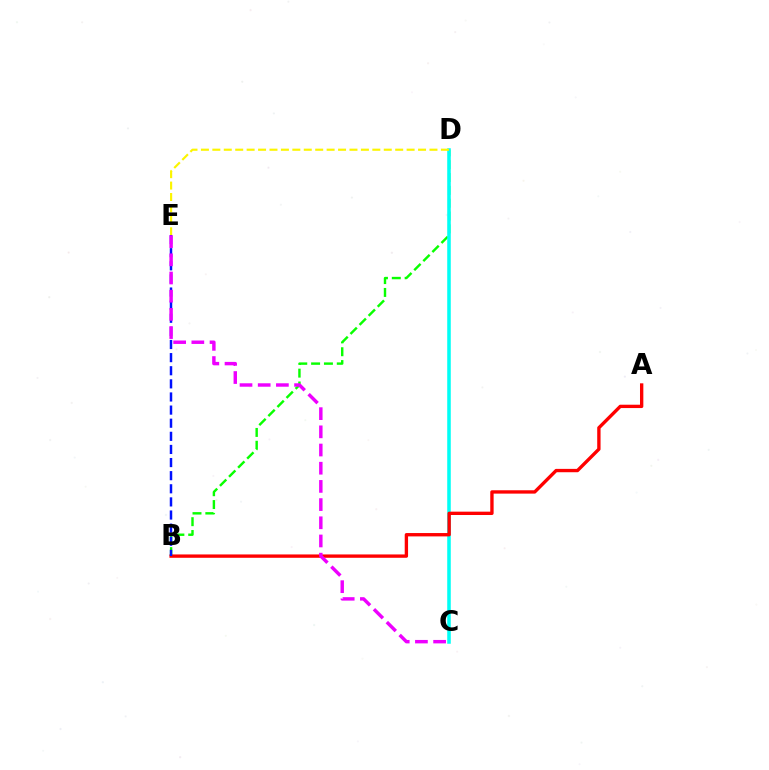{('B', 'D'): [{'color': '#08ff00', 'line_style': 'dashed', 'thickness': 1.74}], ('C', 'D'): [{'color': '#00fff6', 'line_style': 'solid', 'thickness': 2.56}], ('D', 'E'): [{'color': '#fcf500', 'line_style': 'dashed', 'thickness': 1.55}], ('A', 'B'): [{'color': '#ff0000', 'line_style': 'solid', 'thickness': 2.41}], ('B', 'E'): [{'color': '#0010ff', 'line_style': 'dashed', 'thickness': 1.78}], ('C', 'E'): [{'color': '#ee00ff', 'line_style': 'dashed', 'thickness': 2.47}]}